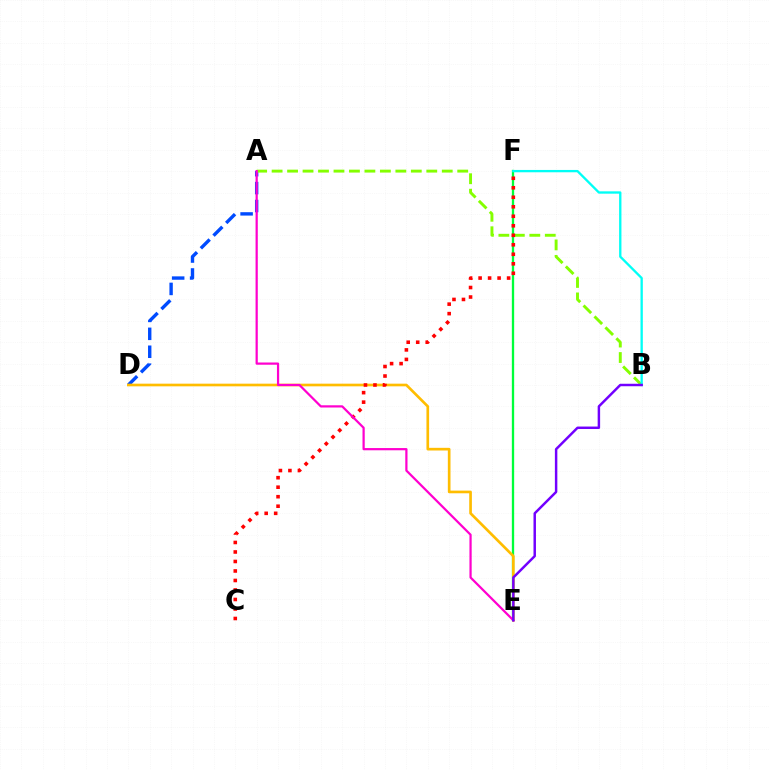{('A', 'D'): [{'color': '#004bff', 'line_style': 'dashed', 'thickness': 2.43}], ('E', 'F'): [{'color': '#00ff39', 'line_style': 'solid', 'thickness': 1.67}], ('D', 'E'): [{'color': '#ffbd00', 'line_style': 'solid', 'thickness': 1.92}], ('A', 'B'): [{'color': '#84ff00', 'line_style': 'dashed', 'thickness': 2.1}], ('B', 'F'): [{'color': '#00fff6', 'line_style': 'solid', 'thickness': 1.67}], ('C', 'F'): [{'color': '#ff0000', 'line_style': 'dotted', 'thickness': 2.58}], ('A', 'E'): [{'color': '#ff00cf', 'line_style': 'solid', 'thickness': 1.6}], ('B', 'E'): [{'color': '#7200ff', 'line_style': 'solid', 'thickness': 1.78}]}